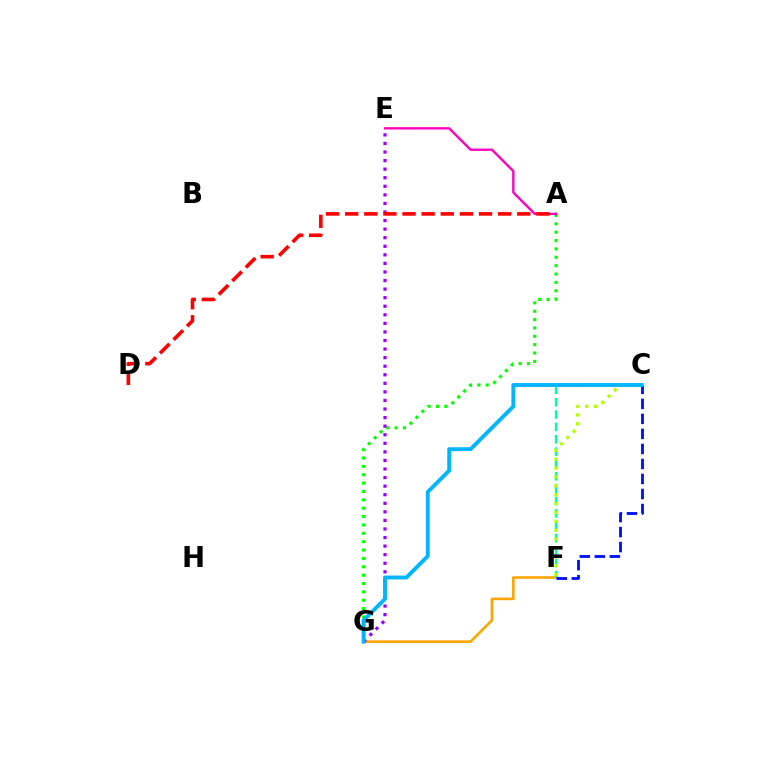{('A', 'G'): [{'color': '#08ff00', 'line_style': 'dotted', 'thickness': 2.27}], ('F', 'G'): [{'color': '#ffa500', 'line_style': 'solid', 'thickness': 1.88}], ('A', 'E'): [{'color': '#ff00bd', 'line_style': 'solid', 'thickness': 1.7}], ('E', 'G'): [{'color': '#9b00ff', 'line_style': 'dotted', 'thickness': 2.33}], ('C', 'F'): [{'color': '#00ff9d', 'line_style': 'dashed', 'thickness': 1.68}, {'color': '#b3ff00', 'line_style': 'dotted', 'thickness': 2.41}, {'color': '#0010ff', 'line_style': 'dashed', 'thickness': 2.04}], ('A', 'D'): [{'color': '#ff0000', 'line_style': 'dashed', 'thickness': 2.6}], ('C', 'G'): [{'color': '#00b5ff', 'line_style': 'solid', 'thickness': 2.79}]}